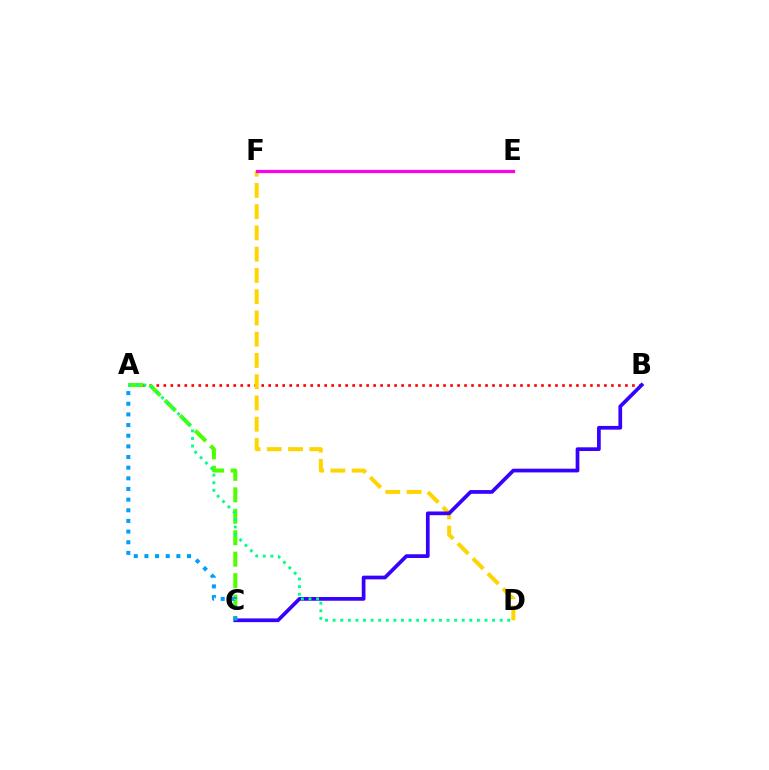{('A', 'B'): [{'color': '#ff0000', 'line_style': 'dotted', 'thickness': 1.9}], ('D', 'F'): [{'color': '#ffd500', 'line_style': 'dashed', 'thickness': 2.89}], ('B', 'C'): [{'color': '#3700ff', 'line_style': 'solid', 'thickness': 2.67}], ('E', 'F'): [{'color': '#ff00ed', 'line_style': 'solid', 'thickness': 2.3}], ('A', 'C'): [{'color': '#4fff00', 'line_style': 'dashed', 'thickness': 2.92}, {'color': '#009eff', 'line_style': 'dotted', 'thickness': 2.89}], ('A', 'D'): [{'color': '#00ff86', 'line_style': 'dotted', 'thickness': 2.06}]}